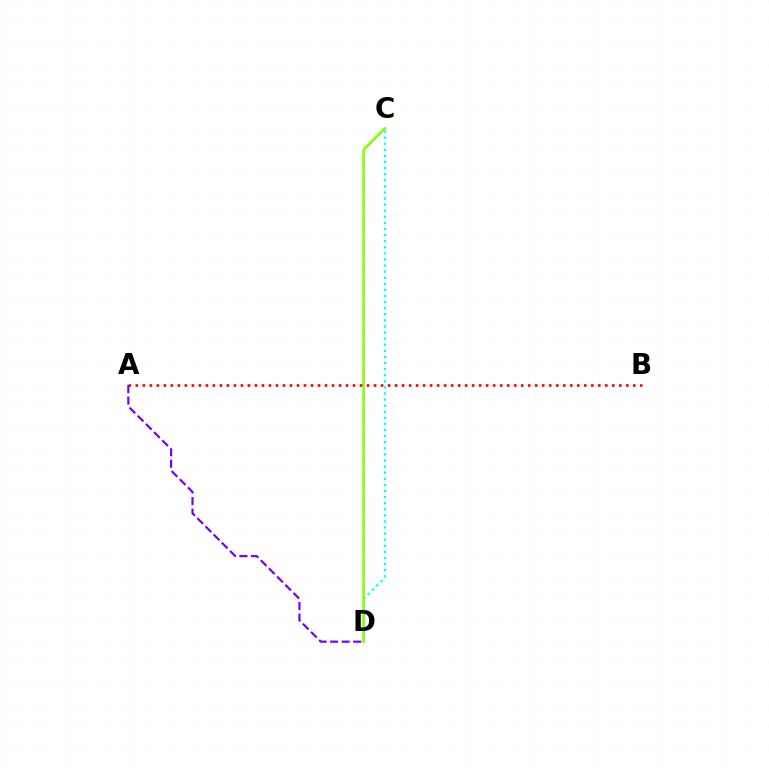{('C', 'D'): [{'color': '#00fff6', 'line_style': 'dotted', 'thickness': 1.66}, {'color': '#84ff00', 'line_style': 'solid', 'thickness': 1.84}], ('A', 'B'): [{'color': '#ff0000', 'line_style': 'dotted', 'thickness': 1.9}], ('A', 'D'): [{'color': '#7200ff', 'line_style': 'dashed', 'thickness': 1.57}]}